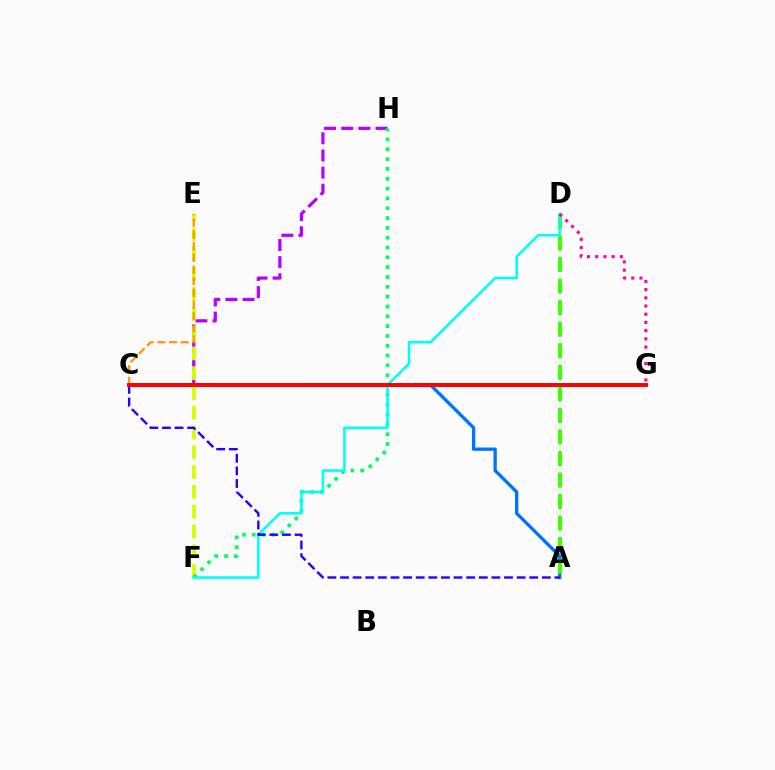{('A', 'C'): [{'color': '#0074ff', 'line_style': 'solid', 'thickness': 2.4}, {'color': '#2500ff', 'line_style': 'dashed', 'thickness': 1.71}], ('C', 'H'): [{'color': '#b900ff', 'line_style': 'dashed', 'thickness': 2.33}], ('A', 'D'): [{'color': '#3dff00', 'line_style': 'dashed', 'thickness': 2.93}], ('E', 'F'): [{'color': '#d1ff00', 'line_style': 'dashed', 'thickness': 2.69}], ('F', 'H'): [{'color': '#00ff5c', 'line_style': 'dotted', 'thickness': 2.67}], ('D', 'F'): [{'color': '#00fff6', 'line_style': 'solid', 'thickness': 1.86}], ('D', 'G'): [{'color': '#ff00ac', 'line_style': 'dotted', 'thickness': 2.23}], ('C', 'E'): [{'color': '#ff9400', 'line_style': 'dashed', 'thickness': 1.59}], ('C', 'G'): [{'color': '#ff0000', 'line_style': 'solid', 'thickness': 2.84}]}